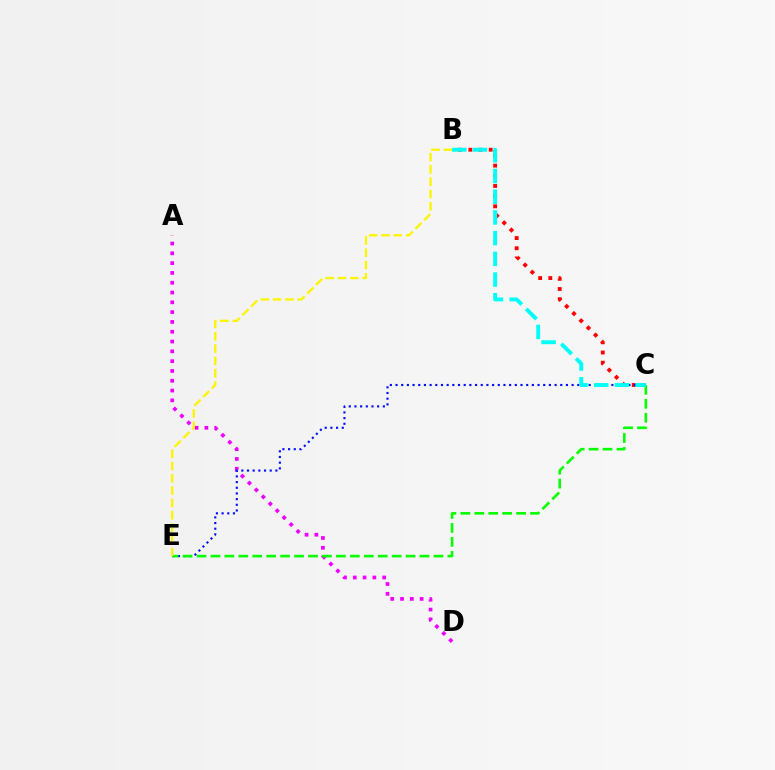{('B', 'C'): [{'color': '#ff0000', 'line_style': 'dotted', 'thickness': 2.77}, {'color': '#00fff6', 'line_style': 'dashed', 'thickness': 2.81}], ('A', 'D'): [{'color': '#ee00ff', 'line_style': 'dotted', 'thickness': 2.66}], ('C', 'E'): [{'color': '#0010ff', 'line_style': 'dotted', 'thickness': 1.54}, {'color': '#08ff00', 'line_style': 'dashed', 'thickness': 1.89}], ('B', 'E'): [{'color': '#fcf500', 'line_style': 'dashed', 'thickness': 1.67}]}